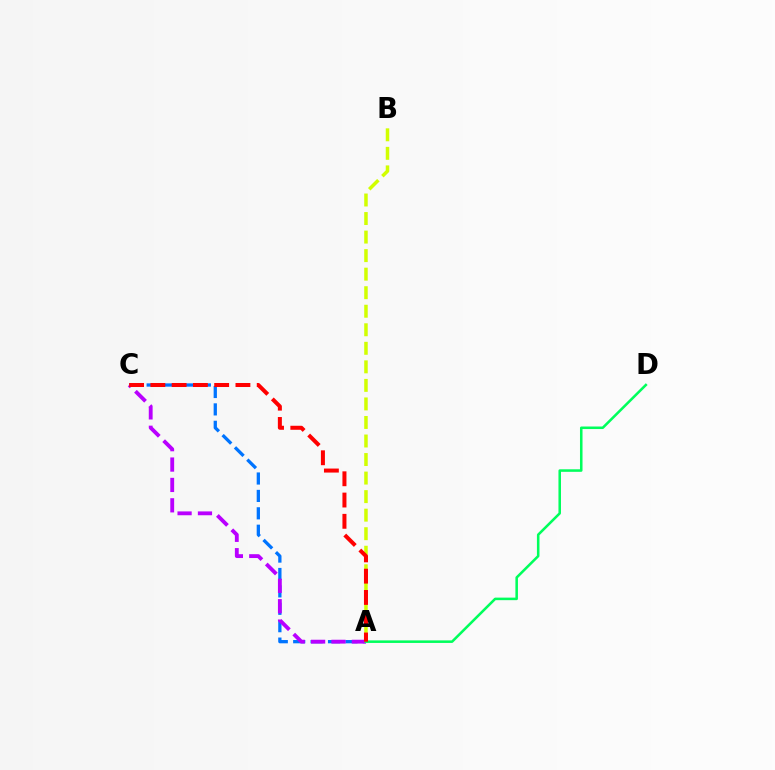{('A', 'C'): [{'color': '#0074ff', 'line_style': 'dashed', 'thickness': 2.36}, {'color': '#b900ff', 'line_style': 'dashed', 'thickness': 2.77}, {'color': '#ff0000', 'line_style': 'dashed', 'thickness': 2.89}], ('A', 'B'): [{'color': '#d1ff00', 'line_style': 'dashed', 'thickness': 2.52}], ('A', 'D'): [{'color': '#00ff5c', 'line_style': 'solid', 'thickness': 1.83}]}